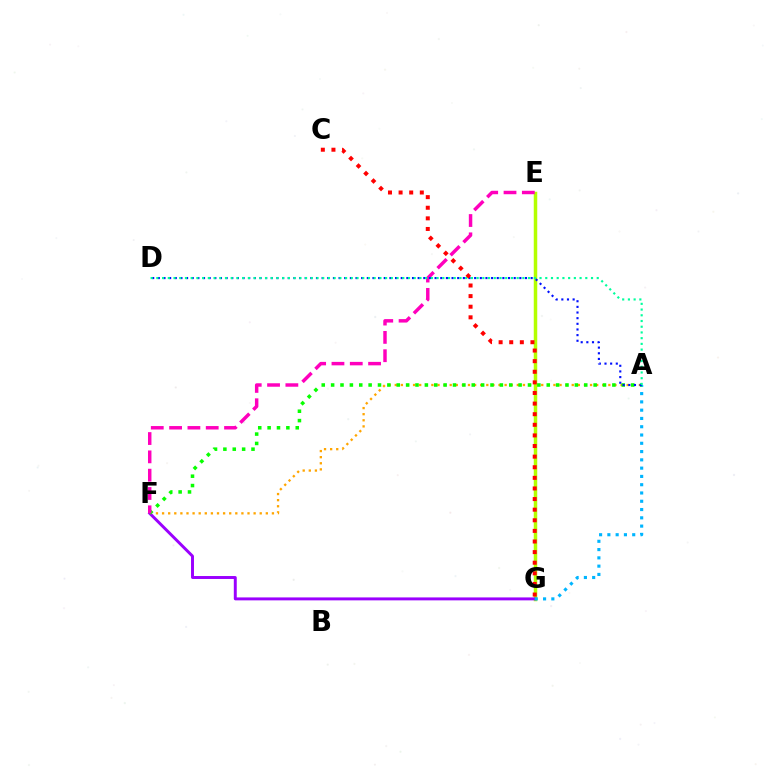{('A', 'F'): [{'color': '#ffa500', 'line_style': 'dotted', 'thickness': 1.66}, {'color': '#08ff00', 'line_style': 'dotted', 'thickness': 2.55}], ('E', 'G'): [{'color': '#b3ff00', 'line_style': 'solid', 'thickness': 2.51}], ('F', 'G'): [{'color': '#9b00ff', 'line_style': 'solid', 'thickness': 2.12}], ('A', 'G'): [{'color': '#00b5ff', 'line_style': 'dotted', 'thickness': 2.25}], ('E', 'F'): [{'color': '#ff00bd', 'line_style': 'dashed', 'thickness': 2.49}], ('A', 'D'): [{'color': '#0010ff', 'line_style': 'dotted', 'thickness': 1.53}, {'color': '#00ff9d', 'line_style': 'dotted', 'thickness': 1.55}], ('C', 'G'): [{'color': '#ff0000', 'line_style': 'dotted', 'thickness': 2.88}]}